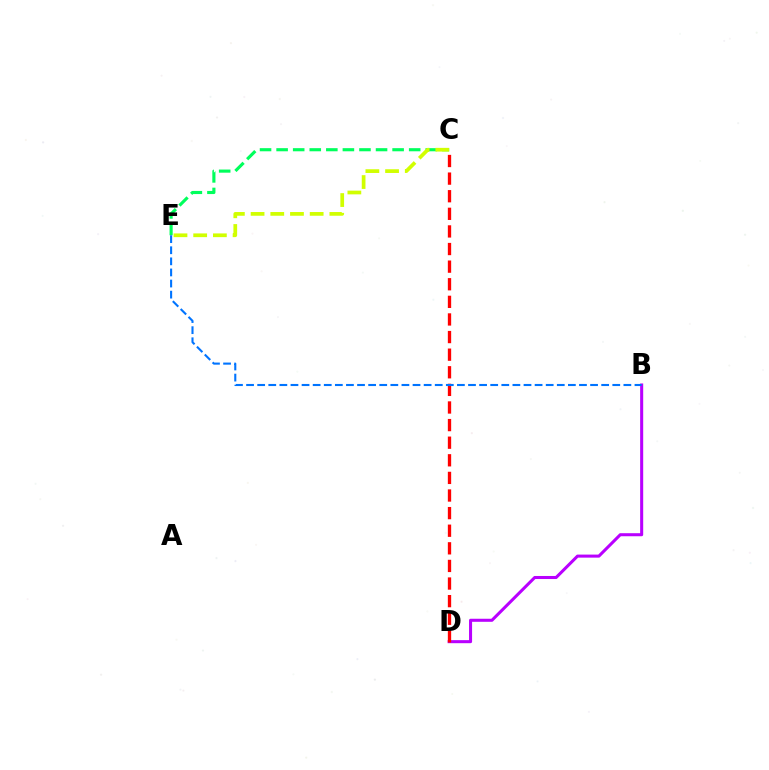{('B', 'D'): [{'color': '#b900ff', 'line_style': 'solid', 'thickness': 2.19}], ('C', 'E'): [{'color': '#00ff5c', 'line_style': 'dashed', 'thickness': 2.25}, {'color': '#d1ff00', 'line_style': 'dashed', 'thickness': 2.68}], ('C', 'D'): [{'color': '#ff0000', 'line_style': 'dashed', 'thickness': 2.39}], ('B', 'E'): [{'color': '#0074ff', 'line_style': 'dashed', 'thickness': 1.51}]}